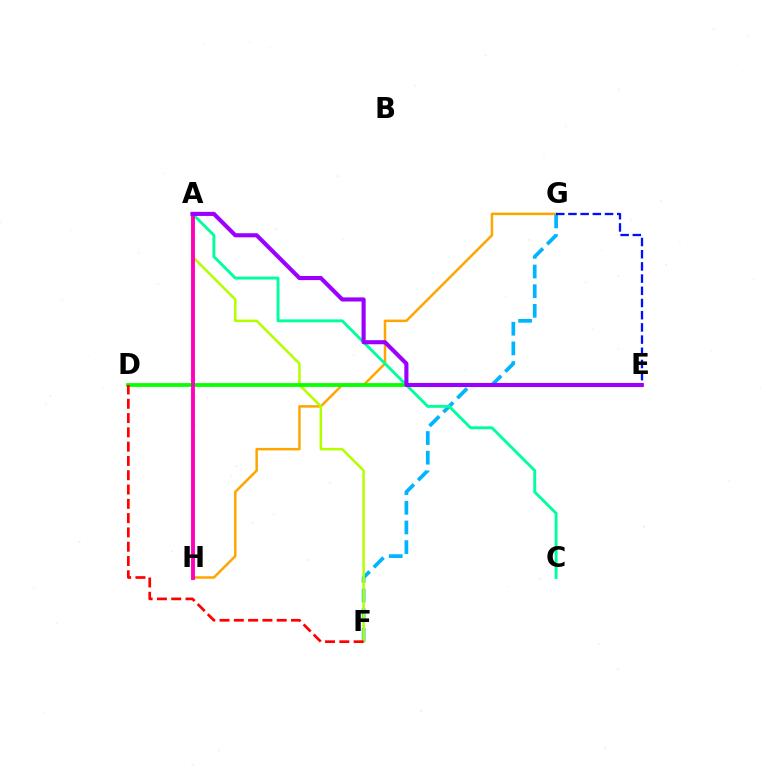{('G', 'H'): [{'color': '#ffa500', 'line_style': 'solid', 'thickness': 1.79}], ('F', 'G'): [{'color': '#00b5ff', 'line_style': 'dashed', 'thickness': 2.67}], ('A', 'F'): [{'color': '#b3ff00', 'line_style': 'solid', 'thickness': 1.82}], ('D', 'E'): [{'color': '#08ff00', 'line_style': 'solid', 'thickness': 2.72}], ('E', 'G'): [{'color': '#0010ff', 'line_style': 'dashed', 'thickness': 1.66}], ('A', 'C'): [{'color': '#00ff9d', 'line_style': 'solid', 'thickness': 2.08}], ('D', 'F'): [{'color': '#ff0000', 'line_style': 'dashed', 'thickness': 1.94}], ('A', 'H'): [{'color': '#ff00bd', 'line_style': 'solid', 'thickness': 2.8}], ('A', 'E'): [{'color': '#9b00ff', 'line_style': 'solid', 'thickness': 2.96}]}